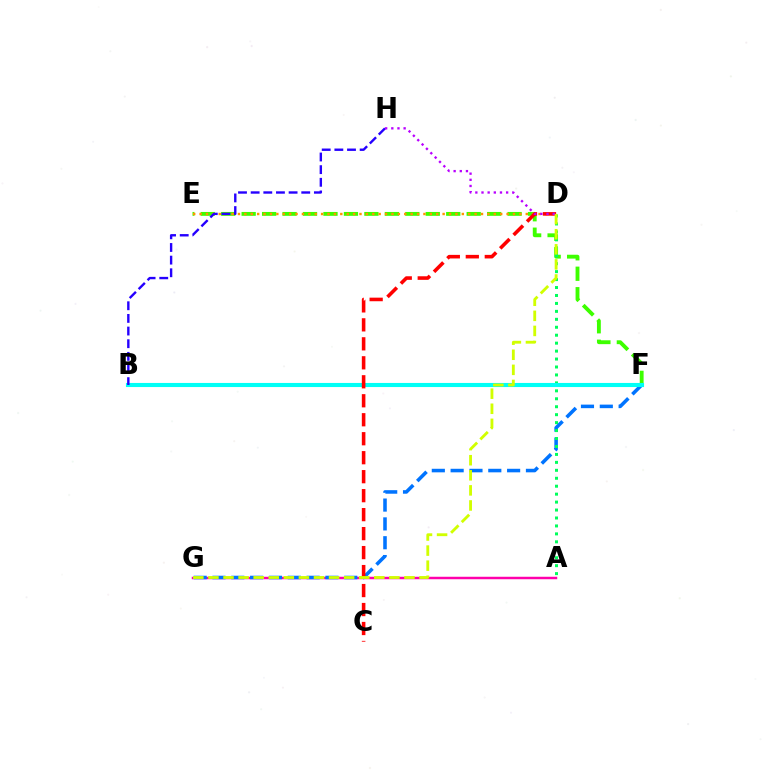{('A', 'G'): [{'color': '#ff00ac', 'line_style': 'solid', 'thickness': 1.78}], ('F', 'G'): [{'color': '#0074ff', 'line_style': 'dashed', 'thickness': 2.56}], ('E', 'F'): [{'color': '#3dff00', 'line_style': 'dashed', 'thickness': 2.78}], ('D', 'E'): [{'color': '#ff9400', 'line_style': 'dotted', 'thickness': 1.74}], ('A', 'D'): [{'color': '#00ff5c', 'line_style': 'dotted', 'thickness': 2.16}], ('B', 'F'): [{'color': '#00fff6', 'line_style': 'solid', 'thickness': 2.95}], ('C', 'D'): [{'color': '#ff0000', 'line_style': 'dashed', 'thickness': 2.58}], ('B', 'H'): [{'color': '#2500ff', 'line_style': 'dashed', 'thickness': 1.72}], ('D', 'H'): [{'color': '#b900ff', 'line_style': 'dotted', 'thickness': 1.67}], ('D', 'G'): [{'color': '#d1ff00', 'line_style': 'dashed', 'thickness': 2.05}]}